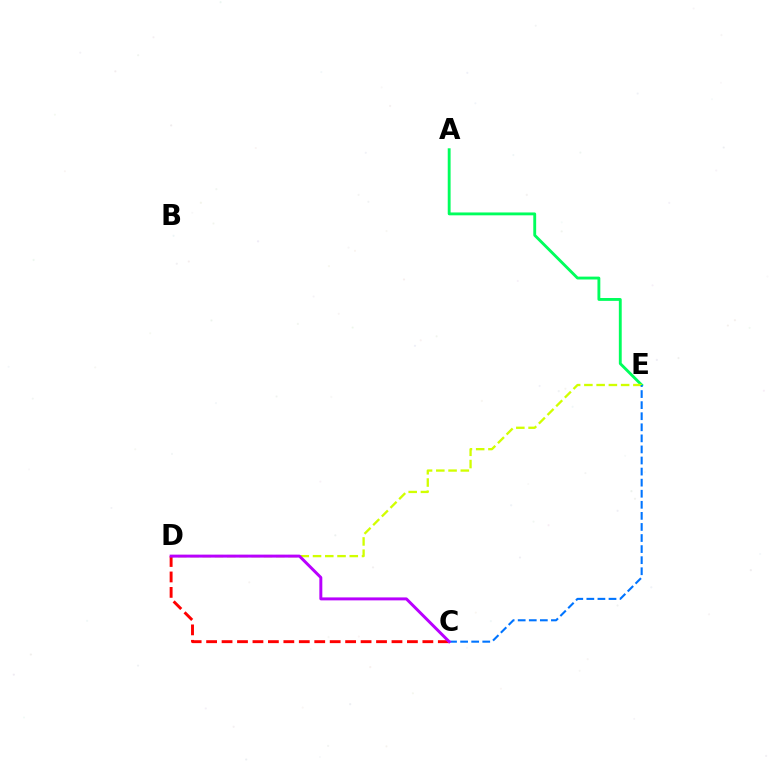{('A', 'E'): [{'color': '#00ff5c', 'line_style': 'solid', 'thickness': 2.06}], ('D', 'E'): [{'color': '#d1ff00', 'line_style': 'dashed', 'thickness': 1.66}], ('C', 'D'): [{'color': '#ff0000', 'line_style': 'dashed', 'thickness': 2.1}, {'color': '#b900ff', 'line_style': 'solid', 'thickness': 2.13}], ('C', 'E'): [{'color': '#0074ff', 'line_style': 'dashed', 'thickness': 1.5}]}